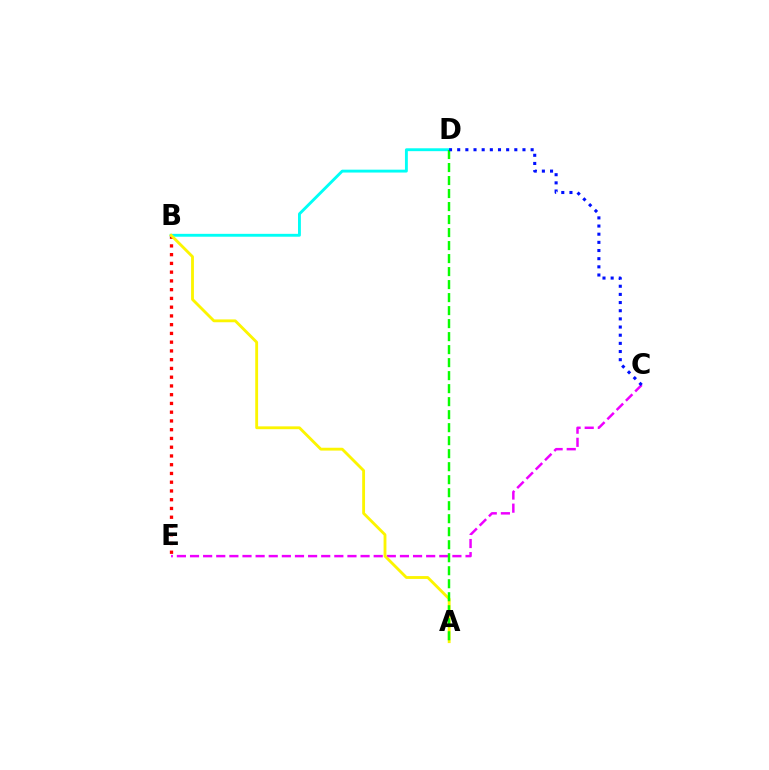{('C', 'E'): [{'color': '#ee00ff', 'line_style': 'dashed', 'thickness': 1.78}], ('B', 'E'): [{'color': '#ff0000', 'line_style': 'dotted', 'thickness': 2.38}], ('B', 'D'): [{'color': '#00fff6', 'line_style': 'solid', 'thickness': 2.07}], ('A', 'B'): [{'color': '#fcf500', 'line_style': 'solid', 'thickness': 2.04}], ('A', 'D'): [{'color': '#08ff00', 'line_style': 'dashed', 'thickness': 1.77}], ('C', 'D'): [{'color': '#0010ff', 'line_style': 'dotted', 'thickness': 2.22}]}